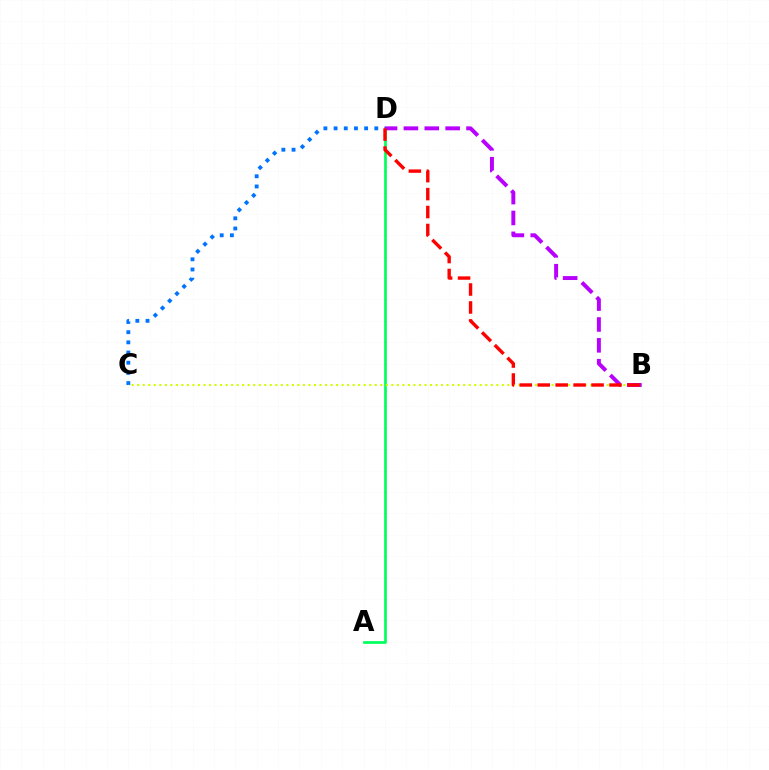{('A', 'D'): [{'color': '#00ff5c', 'line_style': 'solid', 'thickness': 1.94}], ('C', 'D'): [{'color': '#0074ff', 'line_style': 'dotted', 'thickness': 2.77}], ('B', 'C'): [{'color': '#d1ff00', 'line_style': 'dotted', 'thickness': 1.5}], ('B', 'D'): [{'color': '#b900ff', 'line_style': 'dashed', 'thickness': 2.84}, {'color': '#ff0000', 'line_style': 'dashed', 'thickness': 2.44}]}